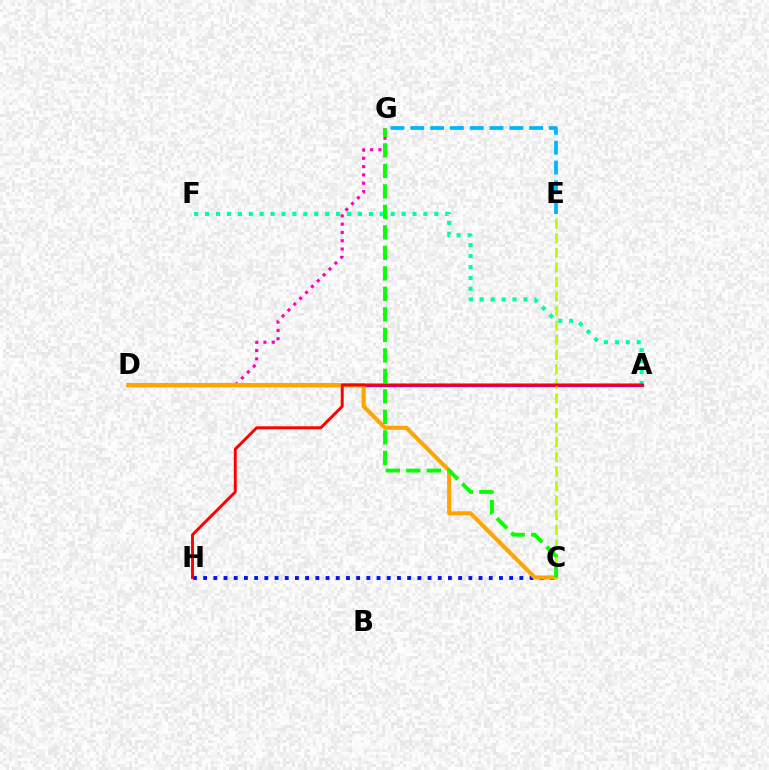{('A', 'F'): [{'color': '#00ff9d', 'line_style': 'dotted', 'thickness': 2.97}], ('A', 'D'): [{'color': '#9b00ff', 'line_style': 'solid', 'thickness': 2.38}], ('D', 'G'): [{'color': '#ff00bd', 'line_style': 'dotted', 'thickness': 2.26}], ('C', 'H'): [{'color': '#0010ff', 'line_style': 'dotted', 'thickness': 2.77}], ('C', 'D'): [{'color': '#ffa500', 'line_style': 'solid', 'thickness': 2.94}], ('C', 'E'): [{'color': '#b3ff00', 'line_style': 'dashed', 'thickness': 1.98}], ('C', 'G'): [{'color': '#08ff00', 'line_style': 'dashed', 'thickness': 2.78}], ('E', 'G'): [{'color': '#00b5ff', 'line_style': 'dashed', 'thickness': 2.69}], ('A', 'H'): [{'color': '#ff0000', 'line_style': 'solid', 'thickness': 2.11}]}